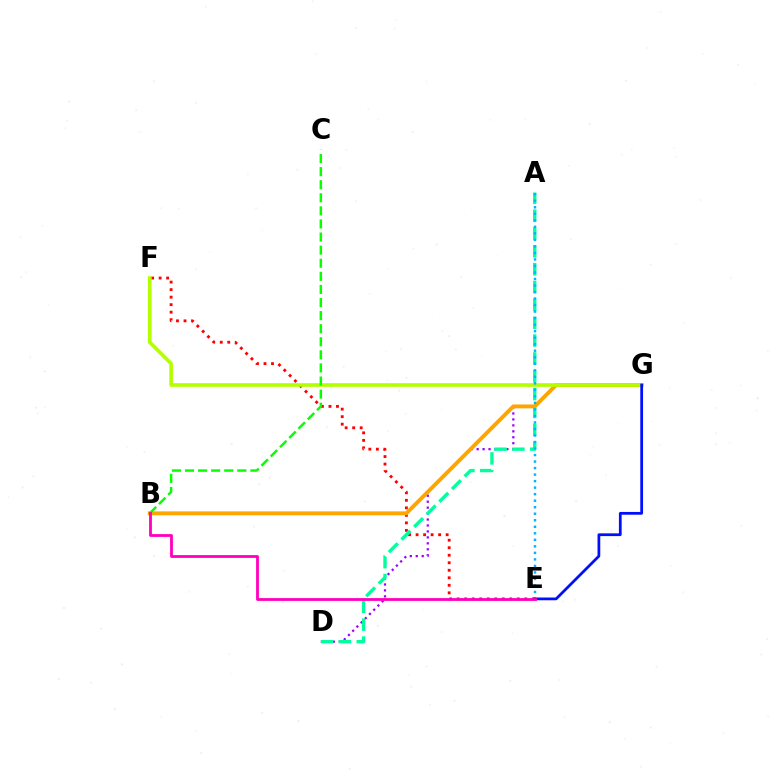{('E', 'F'): [{'color': '#ff0000', 'line_style': 'dotted', 'thickness': 2.04}], ('D', 'G'): [{'color': '#9b00ff', 'line_style': 'dotted', 'thickness': 1.62}], ('A', 'D'): [{'color': '#00ff9d', 'line_style': 'dashed', 'thickness': 2.42}], ('B', 'G'): [{'color': '#ffa500', 'line_style': 'solid', 'thickness': 2.8}], ('F', 'G'): [{'color': '#b3ff00', 'line_style': 'solid', 'thickness': 2.61}], ('A', 'E'): [{'color': '#00b5ff', 'line_style': 'dotted', 'thickness': 1.77}], ('B', 'C'): [{'color': '#08ff00', 'line_style': 'dashed', 'thickness': 1.78}], ('E', 'G'): [{'color': '#0010ff', 'line_style': 'solid', 'thickness': 1.98}], ('B', 'E'): [{'color': '#ff00bd', 'line_style': 'solid', 'thickness': 2.02}]}